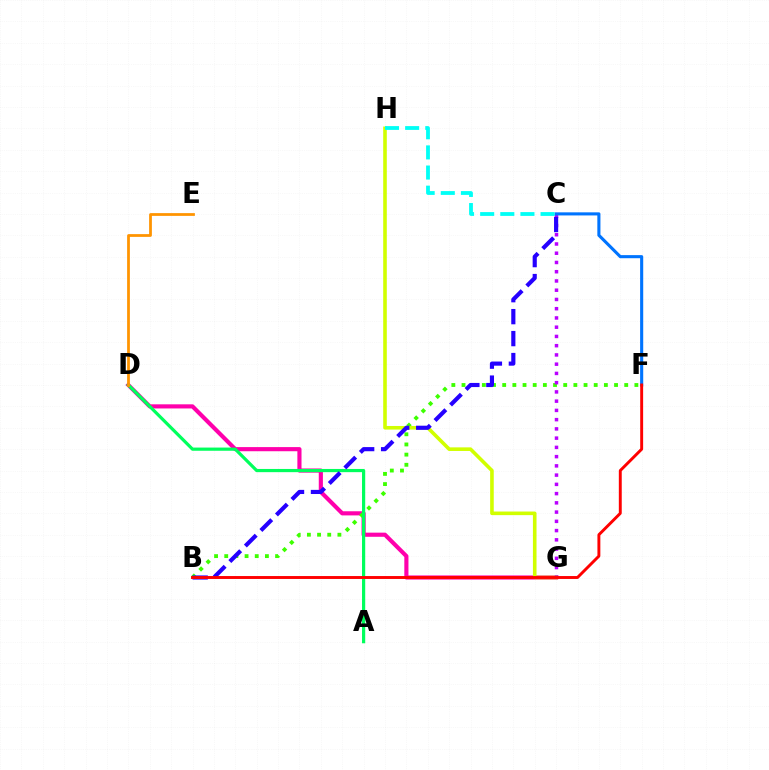{('D', 'G'): [{'color': '#ff00ac', 'line_style': 'solid', 'thickness': 2.98}], ('B', 'F'): [{'color': '#3dff00', 'line_style': 'dotted', 'thickness': 2.76}, {'color': '#ff0000', 'line_style': 'solid', 'thickness': 2.1}], ('A', 'D'): [{'color': '#00ff5c', 'line_style': 'solid', 'thickness': 2.3}], ('C', 'G'): [{'color': '#b900ff', 'line_style': 'dotted', 'thickness': 2.51}], ('G', 'H'): [{'color': '#d1ff00', 'line_style': 'solid', 'thickness': 2.59}], ('D', 'E'): [{'color': '#ff9400', 'line_style': 'solid', 'thickness': 1.99}], ('C', 'F'): [{'color': '#0074ff', 'line_style': 'solid', 'thickness': 2.23}], ('B', 'C'): [{'color': '#2500ff', 'line_style': 'dashed', 'thickness': 2.98}], ('C', 'H'): [{'color': '#00fff6', 'line_style': 'dashed', 'thickness': 2.73}]}